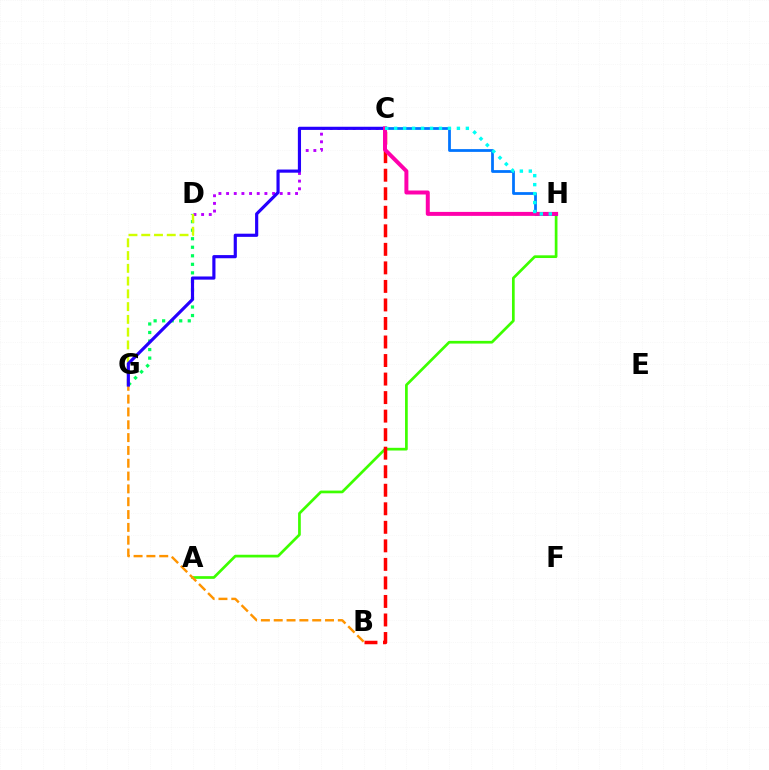{('C', 'D'): [{'color': '#b900ff', 'line_style': 'dotted', 'thickness': 2.08}], ('D', 'G'): [{'color': '#00ff5c', 'line_style': 'dotted', 'thickness': 2.32}, {'color': '#d1ff00', 'line_style': 'dashed', 'thickness': 1.73}], ('A', 'H'): [{'color': '#3dff00', 'line_style': 'solid', 'thickness': 1.95}], ('C', 'H'): [{'color': '#0074ff', 'line_style': 'solid', 'thickness': 1.99}, {'color': '#ff00ac', 'line_style': 'solid', 'thickness': 2.86}, {'color': '#00fff6', 'line_style': 'dotted', 'thickness': 2.44}], ('B', 'C'): [{'color': '#ff0000', 'line_style': 'dashed', 'thickness': 2.52}], ('B', 'G'): [{'color': '#ff9400', 'line_style': 'dashed', 'thickness': 1.74}], ('C', 'G'): [{'color': '#2500ff', 'line_style': 'solid', 'thickness': 2.28}]}